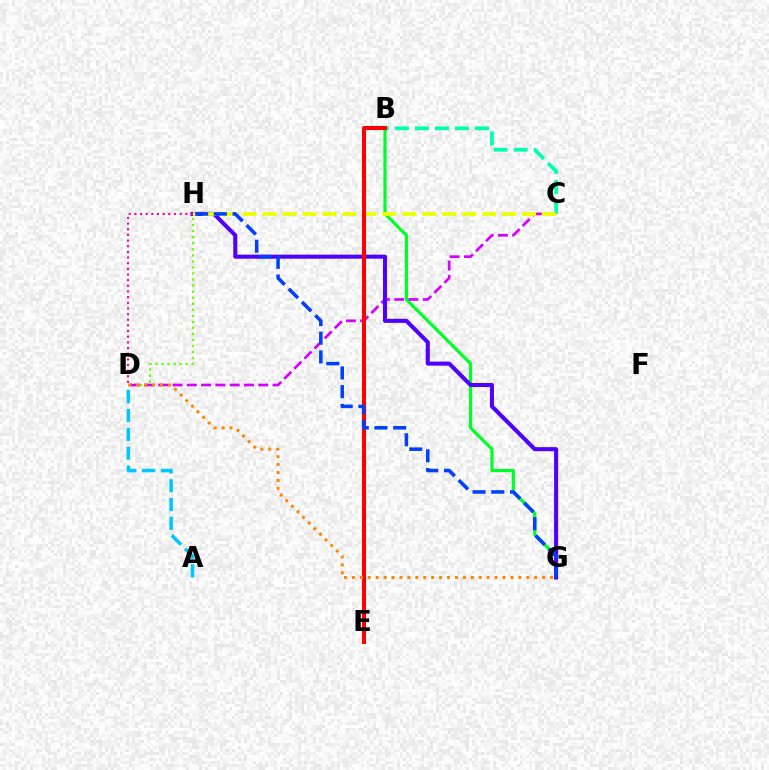{('D', 'H'): [{'color': '#66ff00', 'line_style': 'dotted', 'thickness': 1.64}, {'color': '#ff00a0', 'line_style': 'dotted', 'thickness': 1.54}], ('B', 'C'): [{'color': '#00ffaf', 'line_style': 'dashed', 'thickness': 2.72}], ('B', 'G'): [{'color': '#00ff27', 'line_style': 'solid', 'thickness': 2.3}], ('C', 'D'): [{'color': '#d600ff', 'line_style': 'dashed', 'thickness': 1.94}], ('G', 'H'): [{'color': '#4f00ff', 'line_style': 'solid', 'thickness': 2.92}, {'color': '#003fff', 'line_style': 'dashed', 'thickness': 2.54}], ('C', 'H'): [{'color': '#eeff00', 'line_style': 'dashed', 'thickness': 2.71}], ('B', 'E'): [{'color': '#ff0000', 'line_style': 'solid', 'thickness': 2.9}], ('D', 'G'): [{'color': '#ff8800', 'line_style': 'dotted', 'thickness': 2.15}], ('A', 'D'): [{'color': '#00c7ff', 'line_style': 'dashed', 'thickness': 2.56}]}